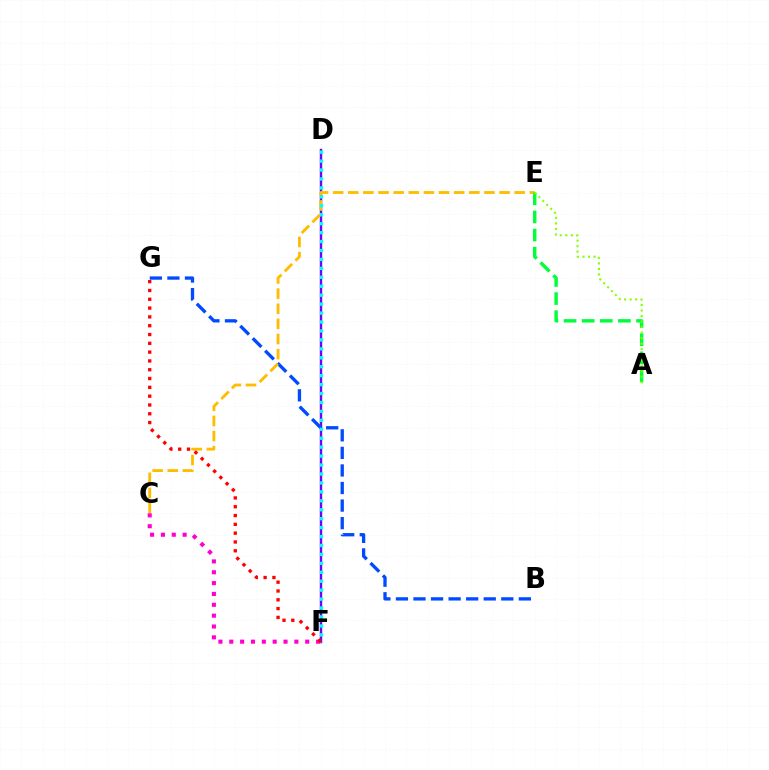{('D', 'F'): [{'color': '#7200ff', 'line_style': 'solid', 'thickness': 1.74}, {'color': '#00fff6', 'line_style': 'dotted', 'thickness': 2.43}], ('B', 'G'): [{'color': '#004bff', 'line_style': 'dashed', 'thickness': 2.39}], ('C', 'E'): [{'color': '#ffbd00', 'line_style': 'dashed', 'thickness': 2.06}], ('C', 'F'): [{'color': '#ff00cf', 'line_style': 'dotted', 'thickness': 2.95}], ('A', 'E'): [{'color': '#00ff39', 'line_style': 'dashed', 'thickness': 2.46}, {'color': '#84ff00', 'line_style': 'dotted', 'thickness': 1.5}], ('F', 'G'): [{'color': '#ff0000', 'line_style': 'dotted', 'thickness': 2.39}]}